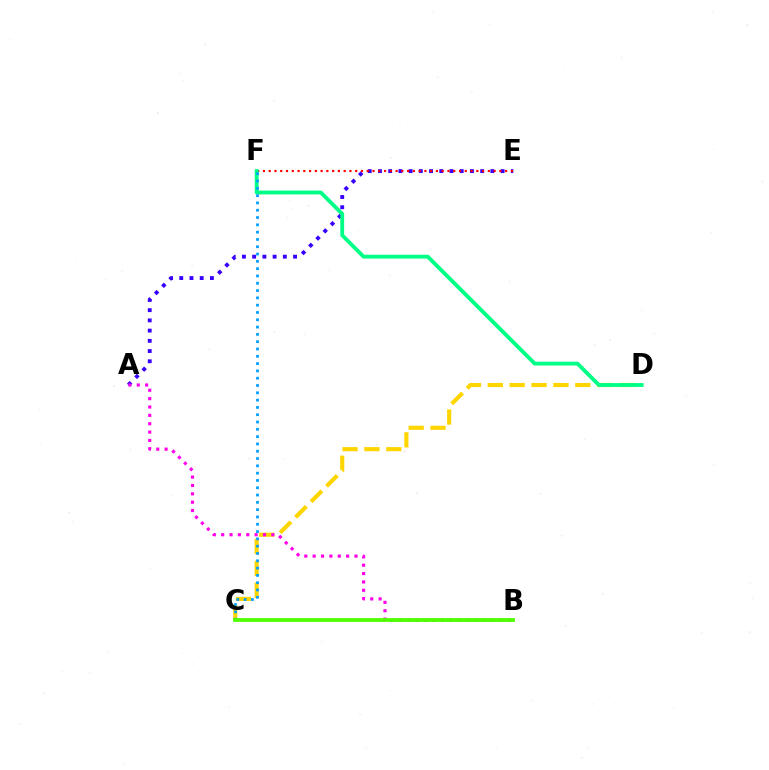{('A', 'E'): [{'color': '#3700ff', 'line_style': 'dotted', 'thickness': 2.78}], ('E', 'F'): [{'color': '#ff0000', 'line_style': 'dotted', 'thickness': 1.57}], ('C', 'D'): [{'color': '#ffd500', 'line_style': 'dashed', 'thickness': 2.97}], ('D', 'F'): [{'color': '#00ff86', 'line_style': 'solid', 'thickness': 2.76}], ('C', 'F'): [{'color': '#009eff', 'line_style': 'dotted', 'thickness': 1.98}], ('A', 'B'): [{'color': '#ff00ed', 'line_style': 'dotted', 'thickness': 2.27}], ('B', 'C'): [{'color': '#4fff00', 'line_style': 'solid', 'thickness': 2.73}]}